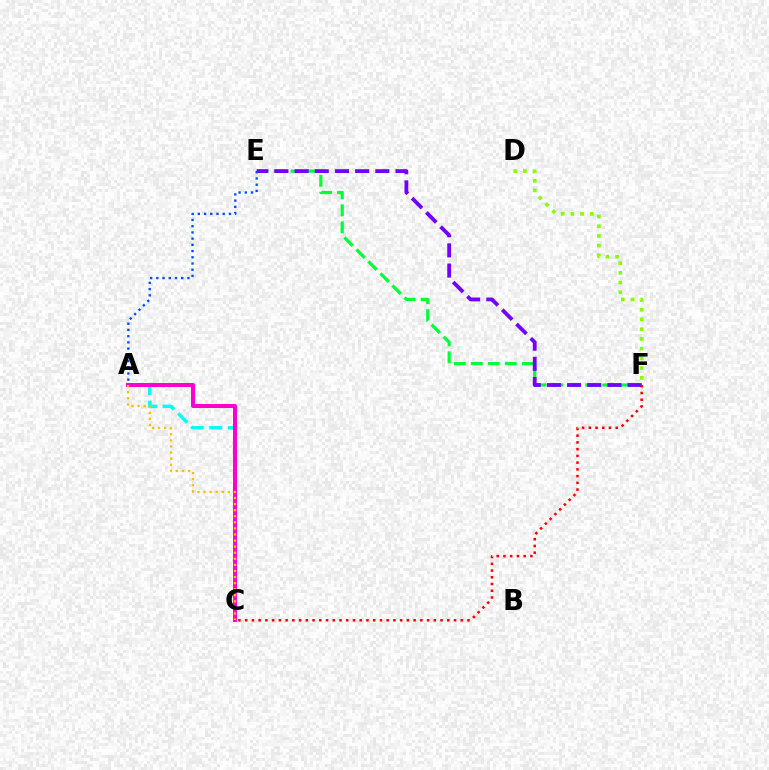{('E', 'F'): [{'color': '#00ff39', 'line_style': 'dashed', 'thickness': 2.31}, {'color': '#7200ff', 'line_style': 'dashed', 'thickness': 2.74}], ('A', 'E'): [{'color': '#004bff', 'line_style': 'dotted', 'thickness': 1.69}], ('A', 'C'): [{'color': '#00fff6', 'line_style': 'dashed', 'thickness': 2.52}, {'color': '#ff00cf', 'line_style': 'solid', 'thickness': 2.88}, {'color': '#ffbd00', 'line_style': 'dotted', 'thickness': 1.65}], ('D', 'F'): [{'color': '#84ff00', 'line_style': 'dotted', 'thickness': 2.64}], ('C', 'F'): [{'color': '#ff0000', 'line_style': 'dotted', 'thickness': 1.83}]}